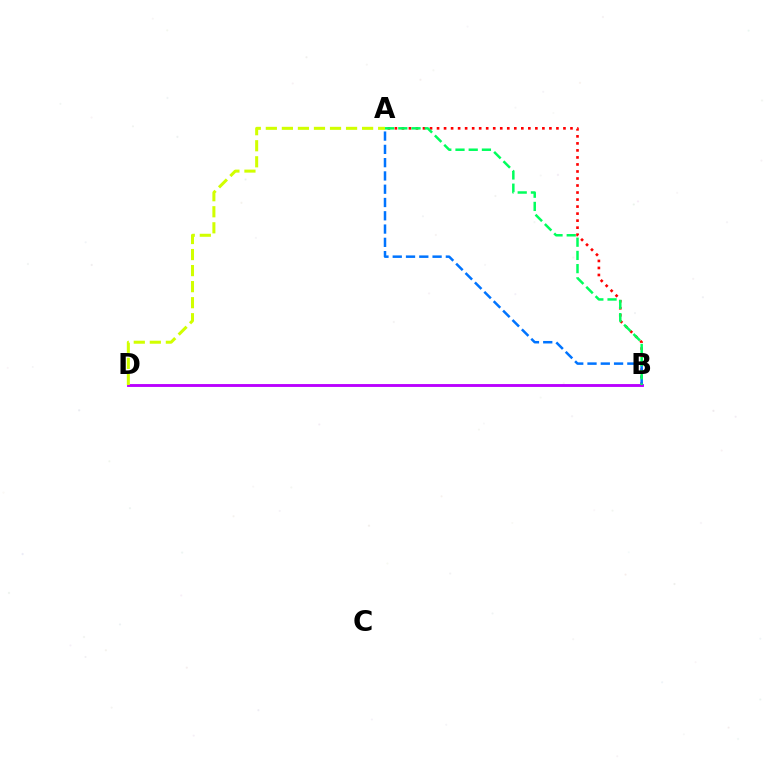{('A', 'B'): [{'color': '#ff0000', 'line_style': 'dotted', 'thickness': 1.91}, {'color': '#0074ff', 'line_style': 'dashed', 'thickness': 1.8}, {'color': '#00ff5c', 'line_style': 'dashed', 'thickness': 1.79}], ('B', 'D'): [{'color': '#b900ff', 'line_style': 'solid', 'thickness': 2.07}], ('A', 'D'): [{'color': '#d1ff00', 'line_style': 'dashed', 'thickness': 2.18}]}